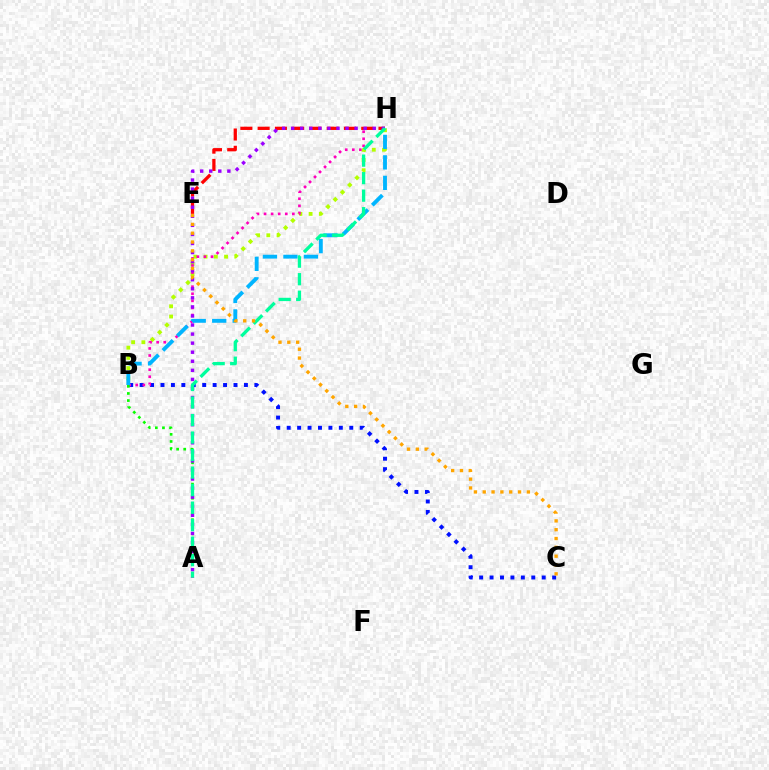{('B', 'H'): [{'color': '#b3ff00', 'line_style': 'dotted', 'thickness': 2.78}, {'color': '#ff00bd', 'line_style': 'dotted', 'thickness': 1.92}, {'color': '#00b5ff', 'line_style': 'dashed', 'thickness': 2.78}], ('B', 'C'): [{'color': '#0010ff', 'line_style': 'dotted', 'thickness': 2.83}], ('A', 'B'): [{'color': '#08ff00', 'line_style': 'dotted', 'thickness': 1.93}], ('E', 'H'): [{'color': '#ff0000', 'line_style': 'dashed', 'thickness': 2.35}], ('A', 'H'): [{'color': '#9b00ff', 'line_style': 'dotted', 'thickness': 2.46}, {'color': '#00ff9d', 'line_style': 'dashed', 'thickness': 2.38}], ('C', 'E'): [{'color': '#ffa500', 'line_style': 'dotted', 'thickness': 2.4}]}